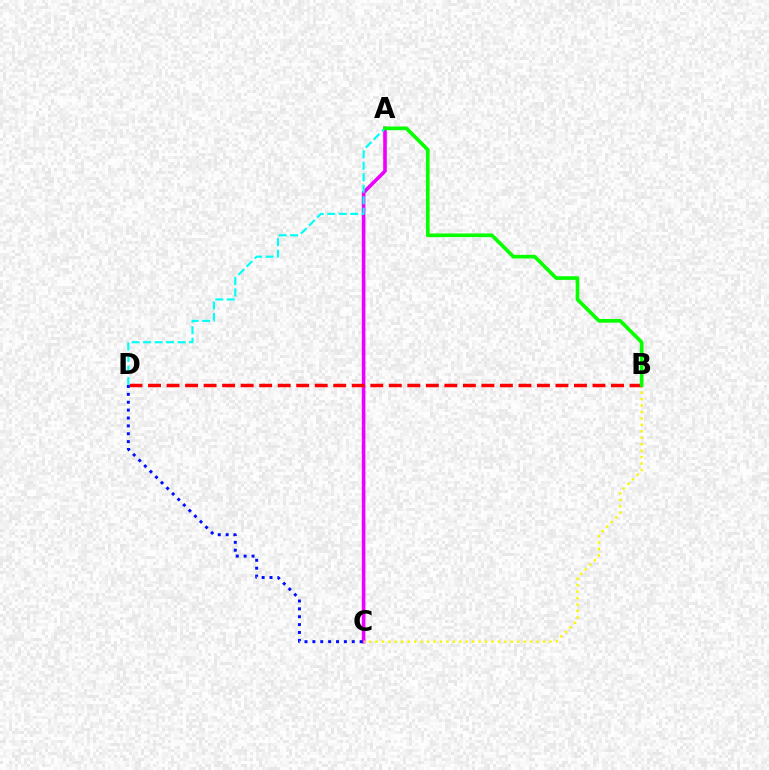{('A', 'C'): [{'color': '#ee00ff', 'line_style': 'solid', 'thickness': 2.59}], ('B', 'C'): [{'color': '#fcf500', 'line_style': 'dotted', 'thickness': 1.75}], ('B', 'D'): [{'color': '#ff0000', 'line_style': 'dashed', 'thickness': 2.52}], ('A', 'D'): [{'color': '#00fff6', 'line_style': 'dashed', 'thickness': 1.56}], ('C', 'D'): [{'color': '#0010ff', 'line_style': 'dotted', 'thickness': 2.14}], ('A', 'B'): [{'color': '#08ff00', 'line_style': 'solid', 'thickness': 2.64}]}